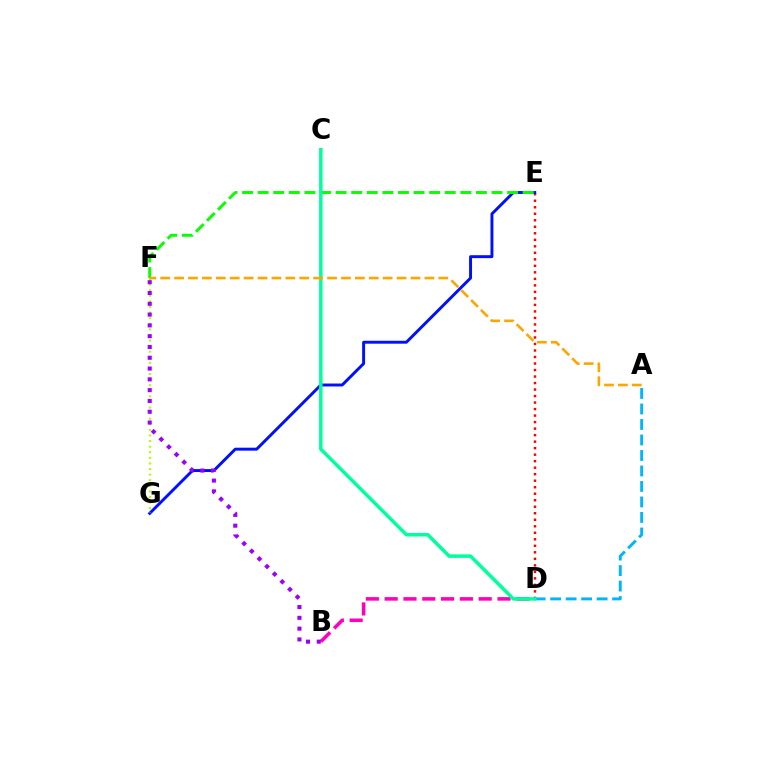{('B', 'D'): [{'color': '#ff00bd', 'line_style': 'dashed', 'thickness': 2.55}], ('D', 'E'): [{'color': '#ff0000', 'line_style': 'dotted', 'thickness': 1.77}], ('E', 'G'): [{'color': '#0010ff', 'line_style': 'solid', 'thickness': 2.12}], ('E', 'F'): [{'color': '#08ff00', 'line_style': 'dashed', 'thickness': 2.12}], ('A', 'D'): [{'color': '#00b5ff', 'line_style': 'dashed', 'thickness': 2.11}], ('F', 'G'): [{'color': '#b3ff00', 'line_style': 'dotted', 'thickness': 1.52}], ('B', 'F'): [{'color': '#9b00ff', 'line_style': 'dotted', 'thickness': 2.93}], ('C', 'D'): [{'color': '#00ff9d', 'line_style': 'solid', 'thickness': 2.52}], ('A', 'F'): [{'color': '#ffa500', 'line_style': 'dashed', 'thickness': 1.89}]}